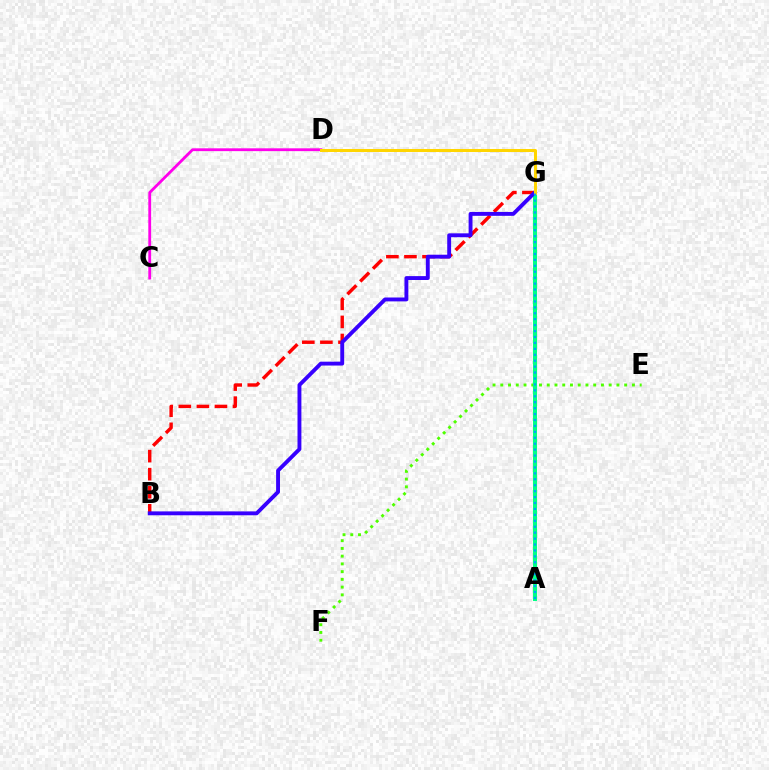{('C', 'D'): [{'color': '#ff00ed', 'line_style': 'solid', 'thickness': 2.02}], ('E', 'F'): [{'color': '#4fff00', 'line_style': 'dotted', 'thickness': 2.1}], ('B', 'G'): [{'color': '#ff0000', 'line_style': 'dashed', 'thickness': 2.45}, {'color': '#3700ff', 'line_style': 'solid', 'thickness': 2.79}], ('A', 'G'): [{'color': '#00ff86', 'line_style': 'solid', 'thickness': 2.91}, {'color': '#009eff', 'line_style': 'dotted', 'thickness': 1.61}], ('D', 'G'): [{'color': '#ffd500', 'line_style': 'solid', 'thickness': 2.18}]}